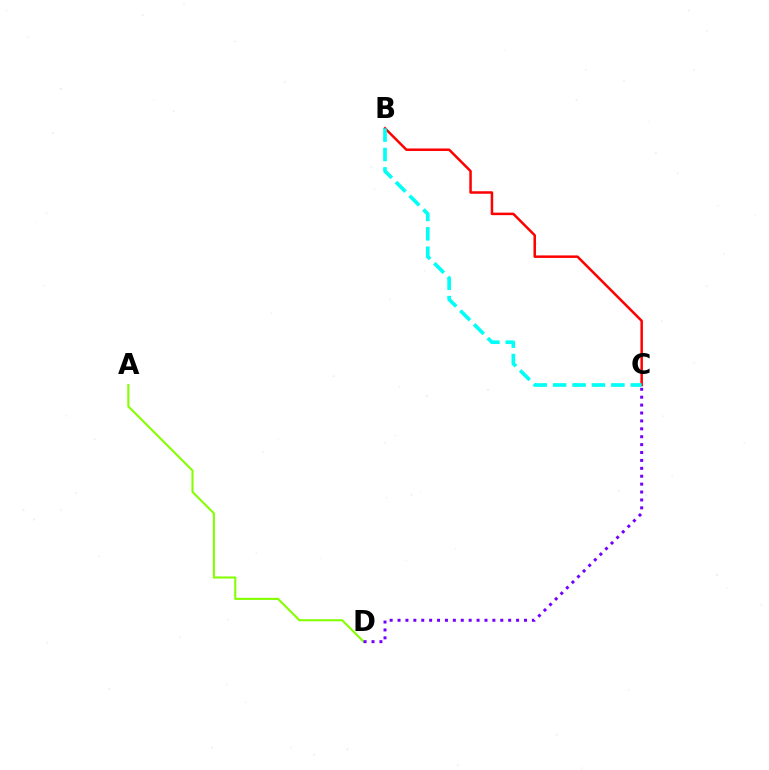{('A', 'D'): [{'color': '#84ff00', 'line_style': 'solid', 'thickness': 1.5}], ('B', 'C'): [{'color': '#ff0000', 'line_style': 'solid', 'thickness': 1.8}, {'color': '#00fff6', 'line_style': 'dashed', 'thickness': 2.64}], ('C', 'D'): [{'color': '#7200ff', 'line_style': 'dotted', 'thickness': 2.15}]}